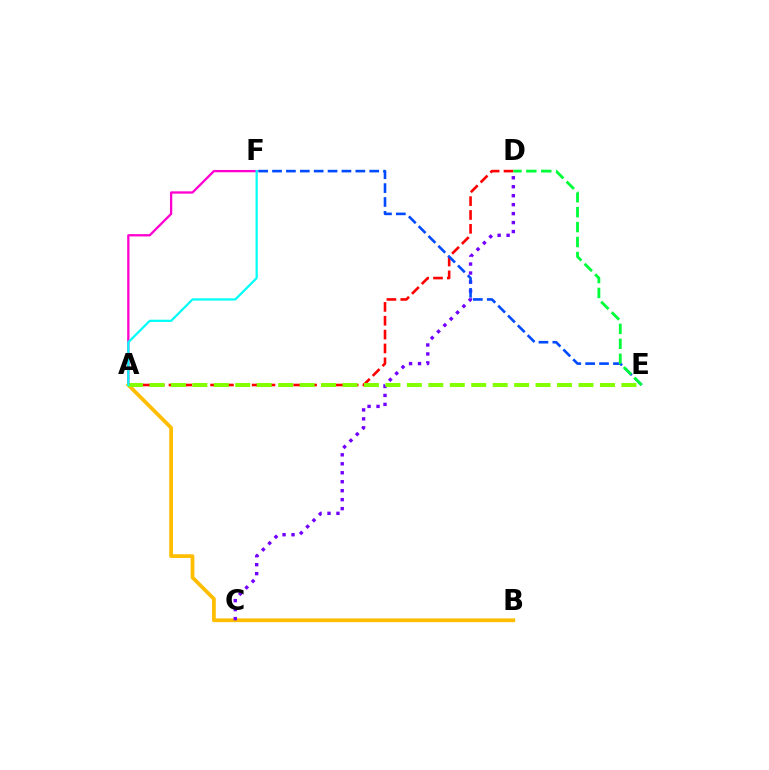{('A', 'D'): [{'color': '#ff0000', 'line_style': 'dashed', 'thickness': 1.88}], ('A', 'F'): [{'color': '#ff00cf', 'line_style': 'solid', 'thickness': 1.66}, {'color': '#00fff6', 'line_style': 'solid', 'thickness': 1.6}], ('A', 'B'): [{'color': '#ffbd00', 'line_style': 'solid', 'thickness': 2.69}], ('C', 'D'): [{'color': '#7200ff', 'line_style': 'dotted', 'thickness': 2.44}], ('E', 'F'): [{'color': '#004bff', 'line_style': 'dashed', 'thickness': 1.89}], ('A', 'E'): [{'color': '#84ff00', 'line_style': 'dashed', 'thickness': 2.91}], ('D', 'E'): [{'color': '#00ff39', 'line_style': 'dashed', 'thickness': 2.03}]}